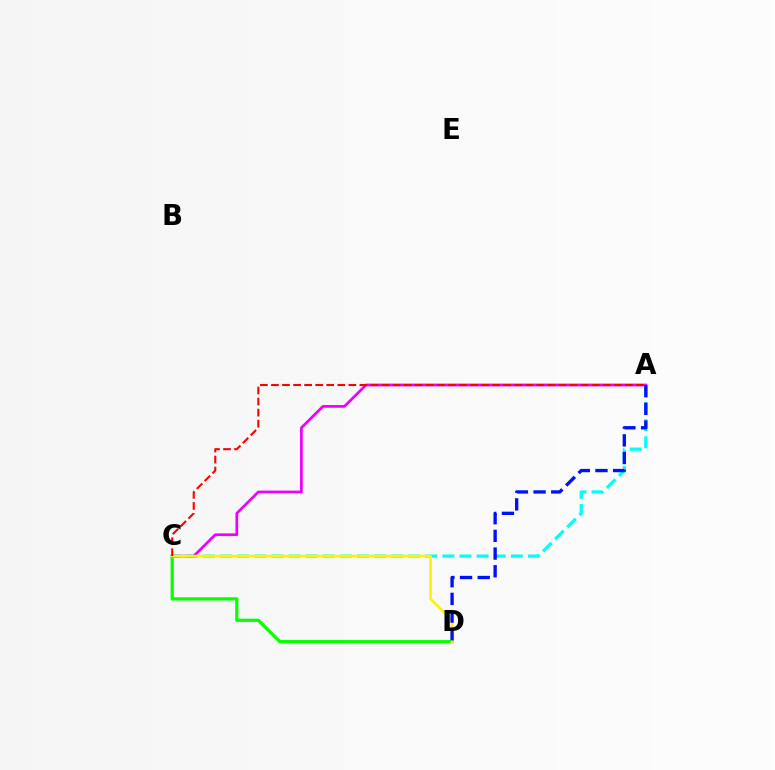{('C', 'D'): [{'color': '#08ff00', 'line_style': 'solid', 'thickness': 2.31}, {'color': '#fcf500', 'line_style': 'solid', 'thickness': 1.95}], ('A', 'C'): [{'color': '#00fff6', 'line_style': 'dashed', 'thickness': 2.32}, {'color': '#ee00ff', 'line_style': 'solid', 'thickness': 1.96}, {'color': '#ff0000', 'line_style': 'dashed', 'thickness': 1.5}], ('A', 'D'): [{'color': '#0010ff', 'line_style': 'dashed', 'thickness': 2.4}]}